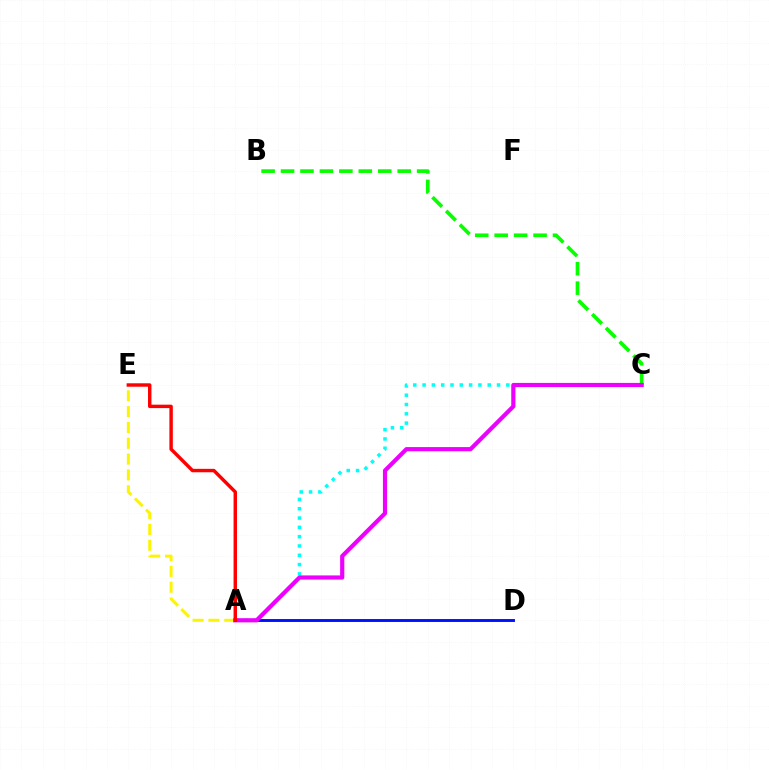{('B', 'C'): [{'color': '#08ff00', 'line_style': 'dashed', 'thickness': 2.64}], ('A', 'D'): [{'color': '#0010ff', 'line_style': 'solid', 'thickness': 2.1}], ('A', 'C'): [{'color': '#00fff6', 'line_style': 'dotted', 'thickness': 2.53}, {'color': '#ee00ff', 'line_style': 'solid', 'thickness': 3.0}], ('A', 'E'): [{'color': '#fcf500', 'line_style': 'dashed', 'thickness': 2.15}, {'color': '#ff0000', 'line_style': 'solid', 'thickness': 2.47}]}